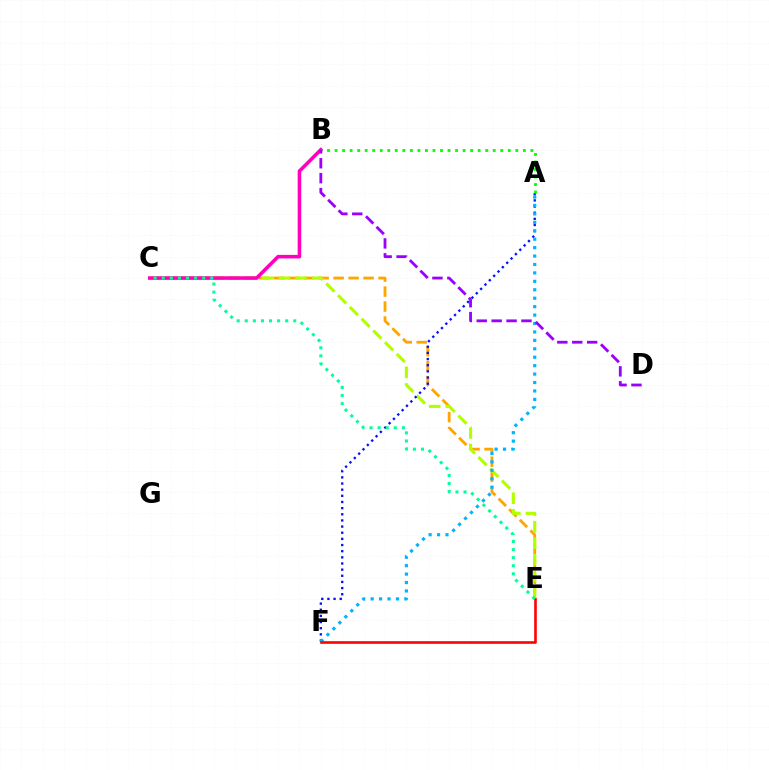{('C', 'E'): [{'color': '#ffa500', 'line_style': 'dashed', 'thickness': 2.03}, {'color': '#b3ff00', 'line_style': 'dashed', 'thickness': 2.26}, {'color': '#00ff9d', 'line_style': 'dotted', 'thickness': 2.2}], ('B', 'C'): [{'color': '#ff00bd', 'line_style': 'solid', 'thickness': 2.56}], ('A', 'F'): [{'color': '#0010ff', 'line_style': 'dotted', 'thickness': 1.67}, {'color': '#00b5ff', 'line_style': 'dotted', 'thickness': 2.29}], ('E', 'F'): [{'color': '#ff0000', 'line_style': 'solid', 'thickness': 1.88}], ('A', 'B'): [{'color': '#08ff00', 'line_style': 'dotted', 'thickness': 2.05}], ('B', 'D'): [{'color': '#9b00ff', 'line_style': 'dashed', 'thickness': 2.03}]}